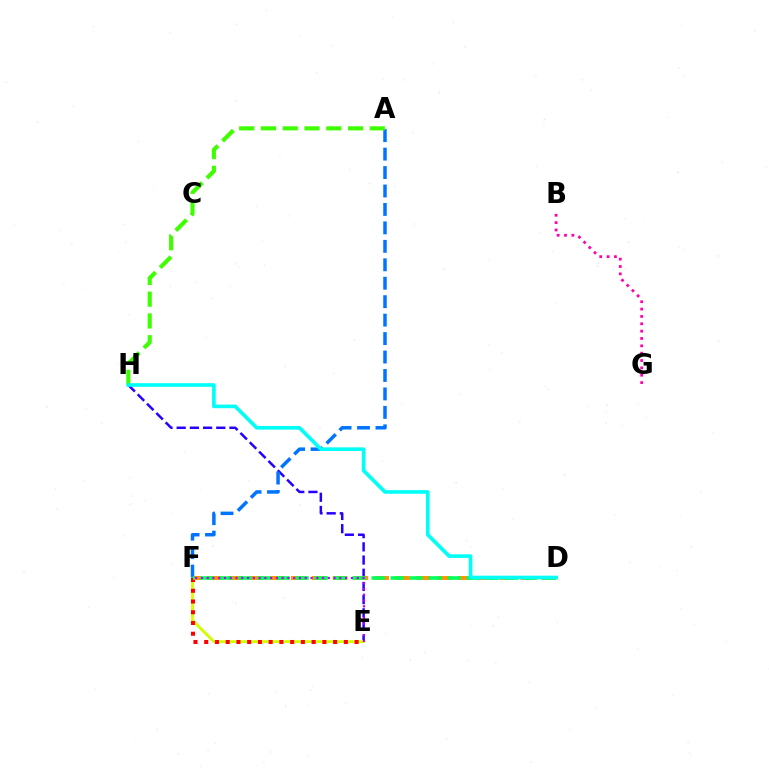{('E', 'H'): [{'color': '#2500ff', 'line_style': 'dashed', 'thickness': 1.79}], ('E', 'F'): [{'color': '#d1ff00', 'line_style': 'solid', 'thickness': 2.05}, {'color': '#ff0000', 'line_style': 'dotted', 'thickness': 2.92}, {'color': '#b900ff', 'line_style': 'dotted', 'thickness': 1.57}], ('D', 'F'): [{'color': '#ff9400', 'line_style': 'dashed', 'thickness': 2.84}, {'color': '#00ff5c', 'line_style': 'dashed', 'thickness': 2.58}], ('B', 'G'): [{'color': '#ff00ac', 'line_style': 'dotted', 'thickness': 2.0}], ('A', 'F'): [{'color': '#0074ff', 'line_style': 'dashed', 'thickness': 2.51}], ('A', 'H'): [{'color': '#3dff00', 'line_style': 'dashed', 'thickness': 2.96}], ('D', 'H'): [{'color': '#00fff6', 'line_style': 'solid', 'thickness': 2.62}]}